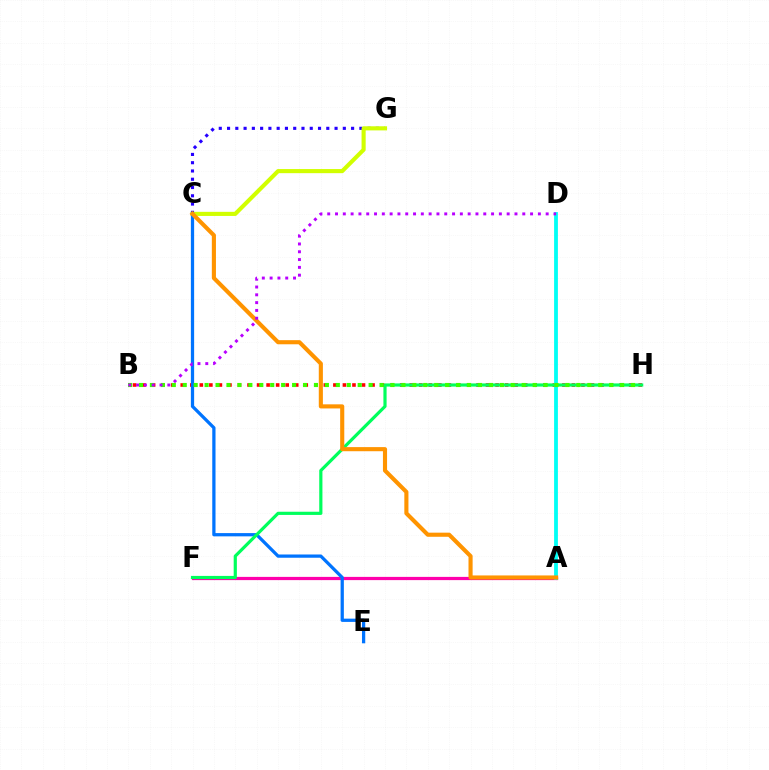{('C', 'G'): [{'color': '#2500ff', 'line_style': 'dotted', 'thickness': 2.25}, {'color': '#d1ff00', 'line_style': 'solid', 'thickness': 2.96}], ('A', 'F'): [{'color': '#ff00ac', 'line_style': 'solid', 'thickness': 2.32}], ('B', 'H'): [{'color': '#ff0000', 'line_style': 'dotted', 'thickness': 2.59}, {'color': '#3dff00', 'line_style': 'dotted', 'thickness': 2.97}], ('A', 'D'): [{'color': '#00fff6', 'line_style': 'solid', 'thickness': 2.73}], ('C', 'E'): [{'color': '#0074ff', 'line_style': 'solid', 'thickness': 2.34}], ('F', 'H'): [{'color': '#00ff5c', 'line_style': 'solid', 'thickness': 2.29}], ('A', 'C'): [{'color': '#ff9400', 'line_style': 'solid', 'thickness': 2.96}], ('B', 'D'): [{'color': '#b900ff', 'line_style': 'dotted', 'thickness': 2.12}]}